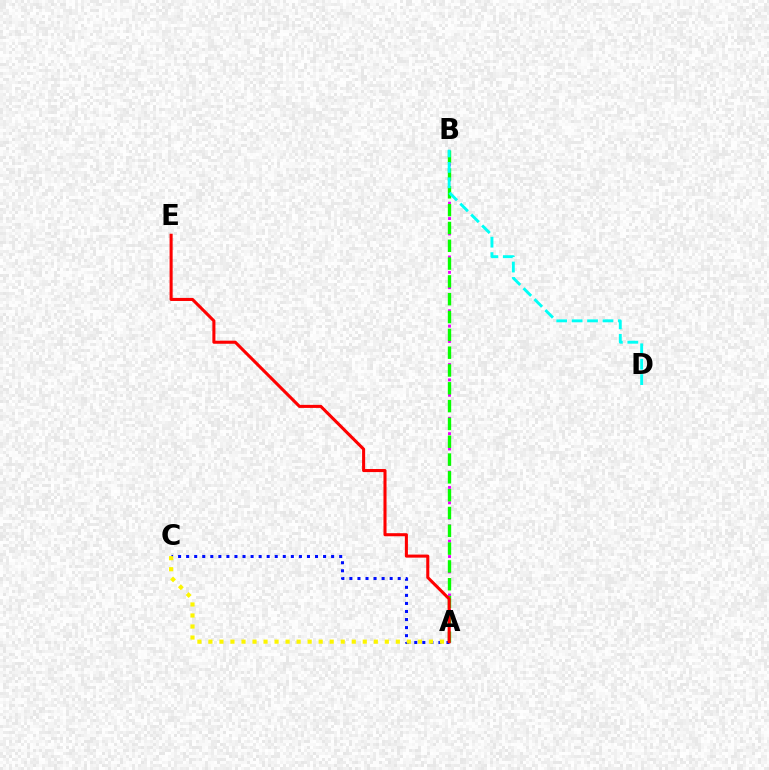{('A', 'B'): [{'color': '#ee00ff', 'line_style': 'dotted', 'thickness': 2.09}, {'color': '#08ff00', 'line_style': 'dashed', 'thickness': 2.42}], ('B', 'D'): [{'color': '#00fff6', 'line_style': 'dashed', 'thickness': 2.09}], ('A', 'C'): [{'color': '#0010ff', 'line_style': 'dotted', 'thickness': 2.19}, {'color': '#fcf500', 'line_style': 'dotted', 'thickness': 3.0}], ('A', 'E'): [{'color': '#ff0000', 'line_style': 'solid', 'thickness': 2.2}]}